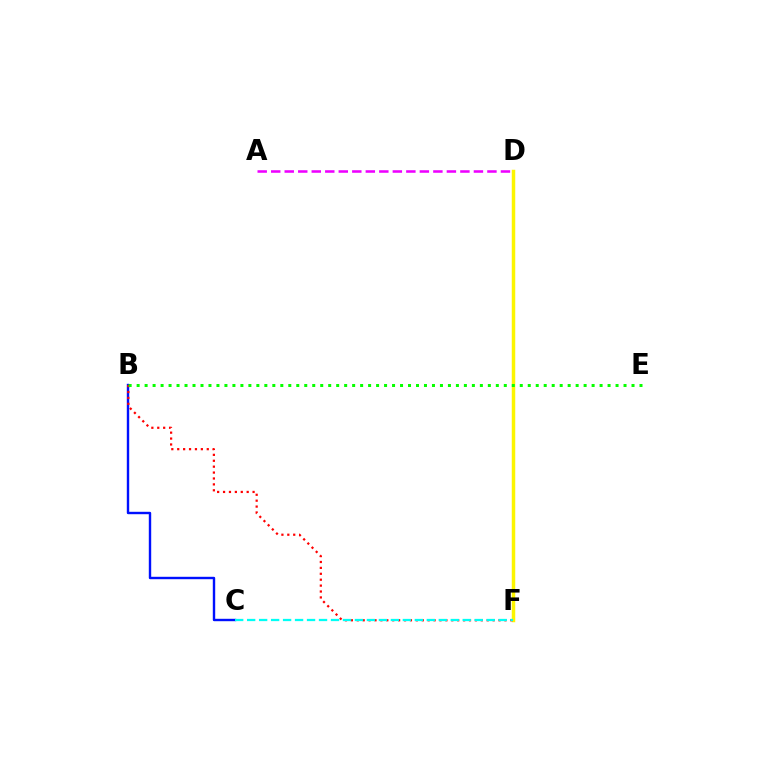{('B', 'C'): [{'color': '#0010ff', 'line_style': 'solid', 'thickness': 1.74}], ('D', 'F'): [{'color': '#fcf500', 'line_style': 'solid', 'thickness': 2.5}], ('B', 'F'): [{'color': '#ff0000', 'line_style': 'dotted', 'thickness': 1.6}], ('B', 'E'): [{'color': '#08ff00', 'line_style': 'dotted', 'thickness': 2.17}], ('A', 'D'): [{'color': '#ee00ff', 'line_style': 'dashed', 'thickness': 1.84}], ('C', 'F'): [{'color': '#00fff6', 'line_style': 'dashed', 'thickness': 1.63}]}